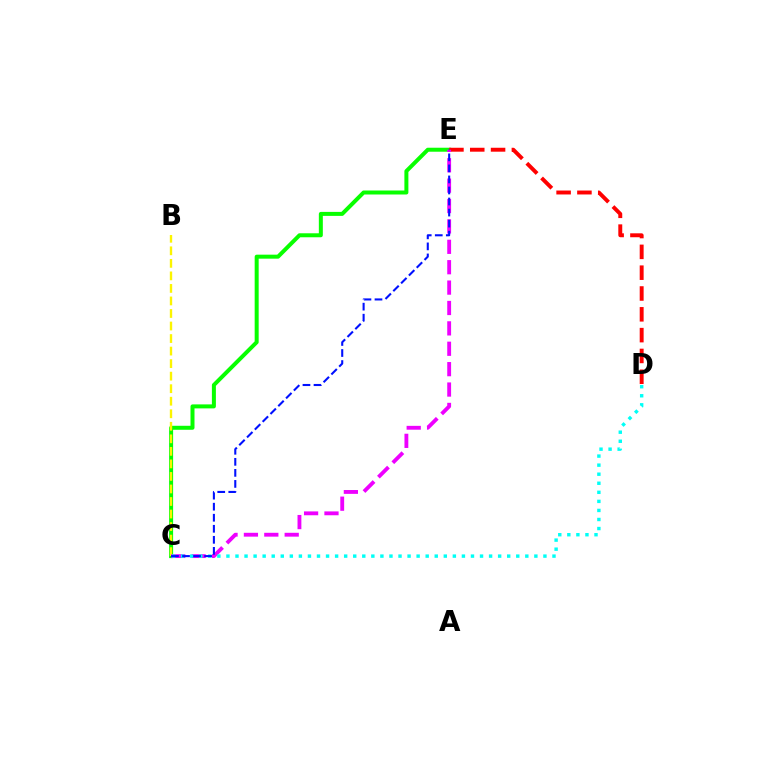{('C', 'E'): [{'color': '#08ff00', 'line_style': 'solid', 'thickness': 2.88}, {'color': '#ee00ff', 'line_style': 'dashed', 'thickness': 2.77}, {'color': '#0010ff', 'line_style': 'dashed', 'thickness': 1.5}], ('B', 'C'): [{'color': '#fcf500', 'line_style': 'dashed', 'thickness': 1.7}], ('D', 'E'): [{'color': '#ff0000', 'line_style': 'dashed', 'thickness': 2.83}], ('C', 'D'): [{'color': '#00fff6', 'line_style': 'dotted', 'thickness': 2.46}]}